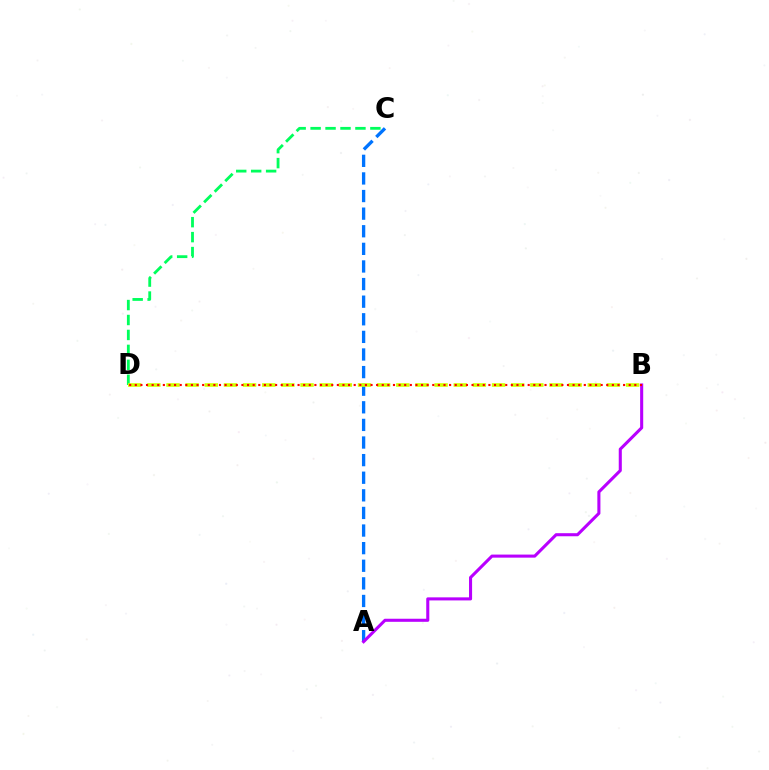{('A', 'C'): [{'color': '#0074ff', 'line_style': 'dashed', 'thickness': 2.39}], ('A', 'B'): [{'color': '#b900ff', 'line_style': 'solid', 'thickness': 2.21}], ('C', 'D'): [{'color': '#00ff5c', 'line_style': 'dashed', 'thickness': 2.03}], ('B', 'D'): [{'color': '#d1ff00', 'line_style': 'dashed', 'thickness': 2.6}, {'color': '#ff0000', 'line_style': 'dotted', 'thickness': 1.52}]}